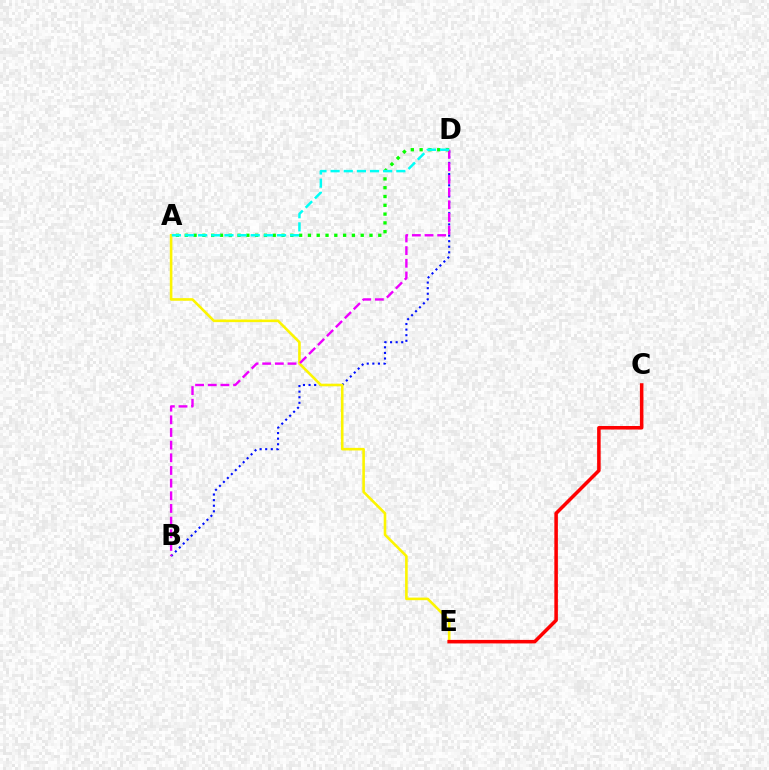{('B', 'D'): [{'color': '#0010ff', 'line_style': 'dotted', 'thickness': 1.52}, {'color': '#ee00ff', 'line_style': 'dashed', 'thickness': 1.72}], ('A', 'E'): [{'color': '#fcf500', 'line_style': 'solid', 'thickness': 1.87}], ('C', 'E'): [{'color': '#ff0000', 'line_style': 'solid', 'thickness': 2.54}], ('A', 'D'): [{'color': '#08ff00', 'line_style': 'dotted', 'thickness': 2.39}, {'color': '#00fff6', 'line_style': 'dashed', 'thickness': 1.79}]}